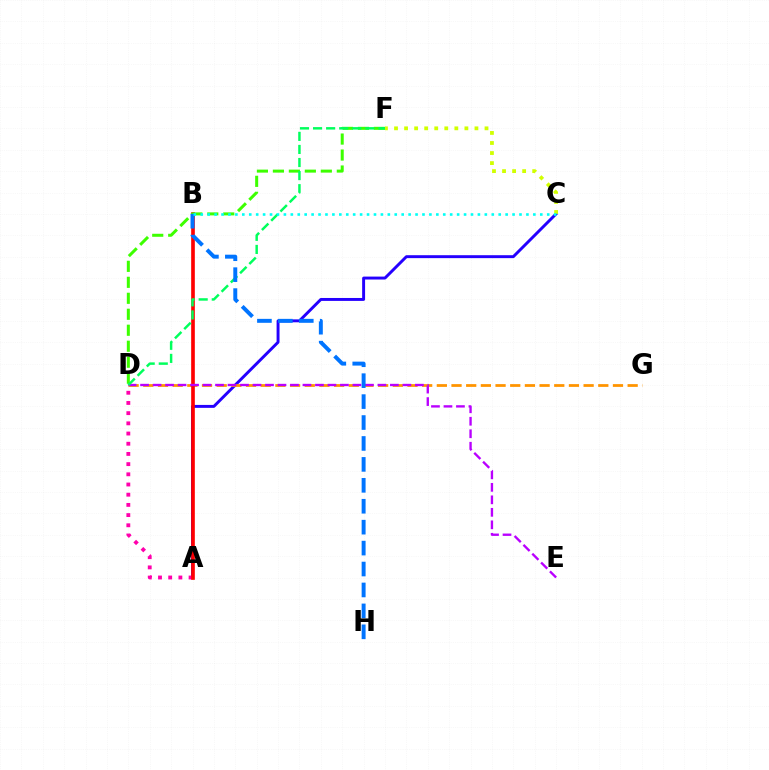{('A', 'C'): [{'color': '#2500ff', 'line_style': 'solid', 'thickness': 2.11}], ('D', 'G'): [{'color': '#ff9400', 'line_style': 'dashed', 'thickness': 1.99}], ('A', 'D'): [{'color': '#ff00ac', 'line_style': 'dotted', 'thickness': 2.77}], ('A', 'B'): [{'color': '#ff0000', 'line_style': 'solid', 'thickness': 2.63}], ('D', 'E'): [{'color': '#b900ff', 'line_style': 'dashed', 'thickness': 1.7}], ('D', 'F'): [{'color': '#3dff00', 'line_style': 'dashed', 'thickness': 2.17}, {'color': '#00ff5c', 'line_style': 'dashed', 'thickness': 1.78}], ('B', 'H'): [{'color': '#0074ff', 'line_style': 'dashed', 'thickness': 2.84}], ('C', 'F'): [{'color': '#d1ff00', 'line_style': 'dotted', 'thickness': 2.73}], ('B', 'C'): [{'color': '#00fff6', 'line_style': 'dotted', 'thickness': 1.88}]}